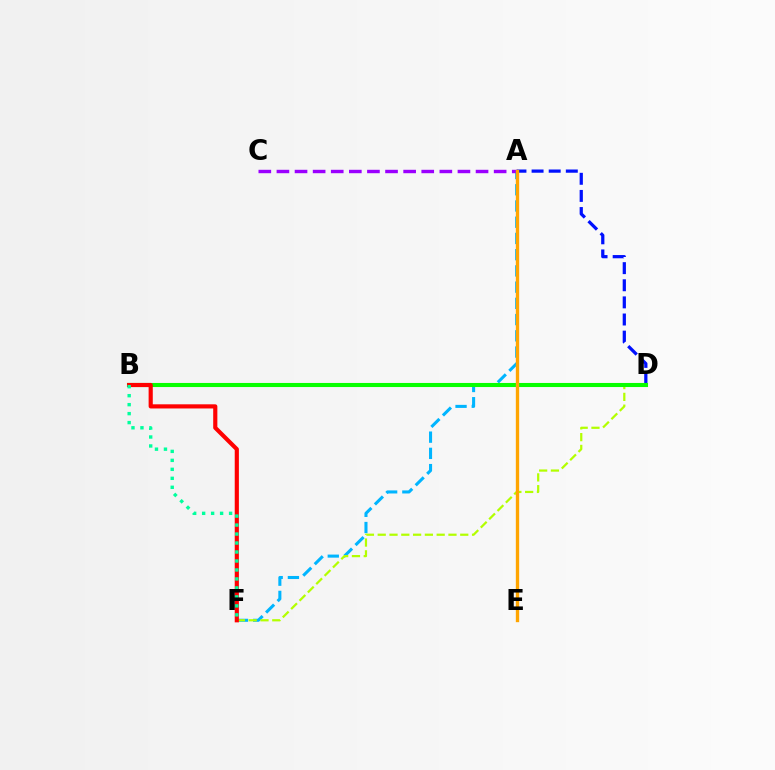{('A', 'F'): [{'color': '#00b5ff', 'line_style': 'dashed', 'thickness': 2.2}], ('A', 'C'): [{'color': '#9b00ff', 'line_style': 'dashed', 'thickness': 2.46}], ('D', 'F'): [{'color': '#b3ff00', 'line_style': 'dashed', 'thickness': 1.6}], ('A', 'D'): [{'color': '#0010ff', 'line_style': 'dashed', 'thickness': 2.33}], ('B', 'D'): [{'color': '#ff00bd', 'line_style': 'dotted', 'thickness': 2.61}, {'color': '#08ff00', 'line_style': 'solid', 'thickness': 2.94}], ('A', 'E'): [{'color': '#ffa500', 'line_style': 'solid', 'thickness': 2.41}], ('B', 'F'): [{'color': '#ff0000', 'line_style': 'solid', 'thickness': 2.99}, {'color': '#00ff9d', 'line_style': 'dotted', 'thickness': 2.44}]}